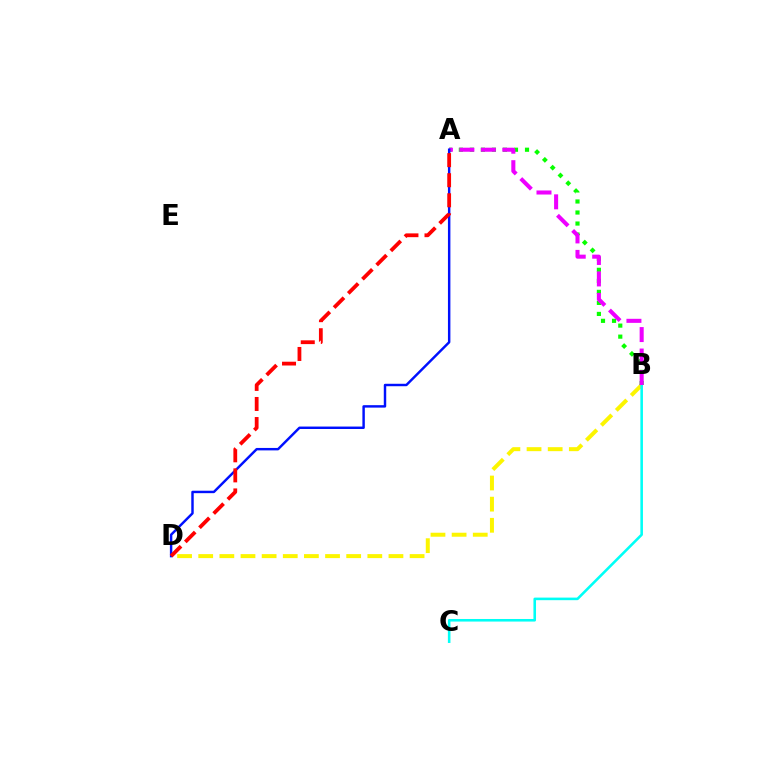{('B', 'D'): [{'color': '#fcf500', 'line_style': 'dashed', 'thickness': 2.87}], ('A', 'B'): [{'color': '#08ff00', 'line_style': 'dotted', 'thickness': 3.0}, {'color': '#ee00ff', 'line_style': 'dashed', 'thickness': 2.92}], ('B', 'C'): [{'color': '#00fff6', 'line_style': 'solid', 'thickness': 1.86}], ('A', 'D'): [{'color': '#0010ff', 'line_style': 'solid', 'thickness': 1.76}, {'color': '#ff0000', 'line_style': 'dashed', 'thickness': 2.73}]}